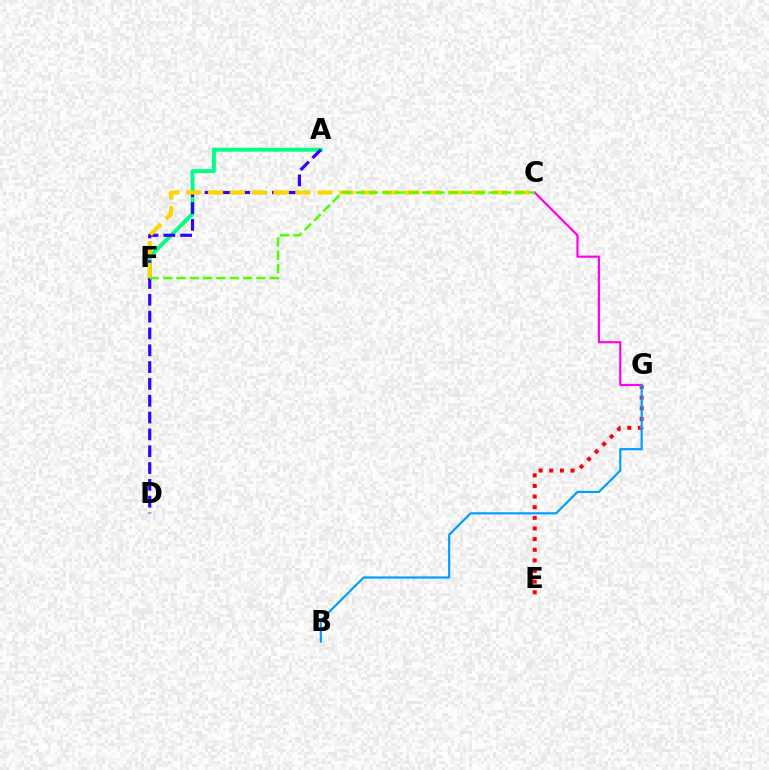{('E', 'G'): [{'color': '#ff0000', 'line_style': 'dotted', 'thickness': 2.89}], ('A', 'F'): [{'color': '#00ff86', 'line_style': 'solid', 'thickness': 2.84}], ('A', 'D'): [{'color': '#3700ff', 'line_style': 'dashed', 'thickness': 2.29}], ('C', 'G'): [{'color': '#ff00ed', 'line_style': 'solid', 'thickness': 1.57}], ('C', 'F'): [{'color': '#ffd500', 'line_style': 'dashed', 'thickness': 2.97}, {'color': '#4fff00', 'line_style': 'dashed', 'thickness': 1.81}], ('B', 'G'): [{'color': '#009eff', 'line_style': 'solid', 'thickness': 1.57}]}